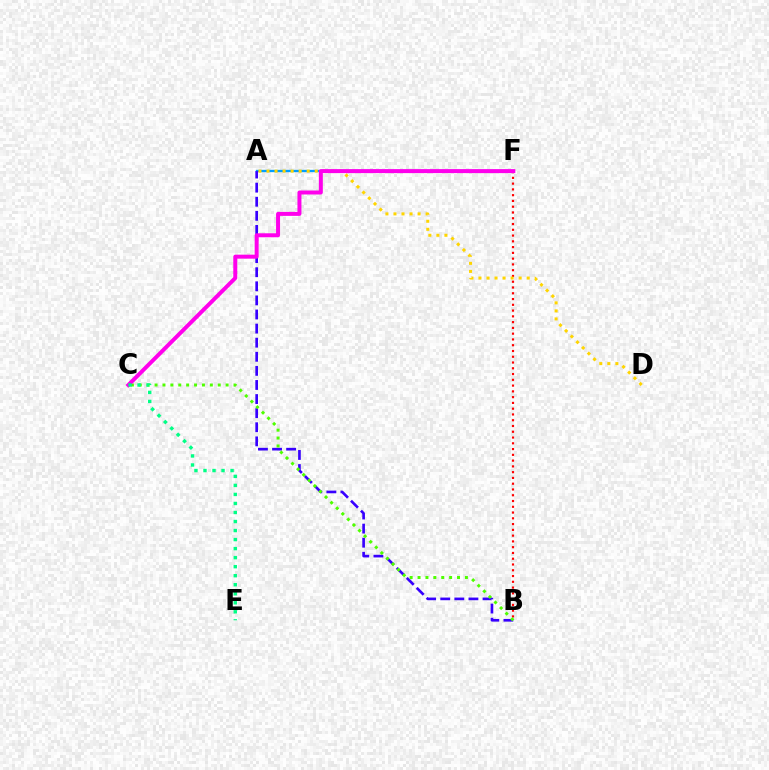{('A', 'F'): [{'color': '#009eff', 'line_style': 'solid', 'thickness': 1.67}], ('A', 'B'): [{'color': '#3700ff', 'line_style': 'dashed', 'thickness': 1.91}], ('B', 'F'): [{'color': '#ff0000', 'line_style': 'dotted', 'thickness': 1.57}], ('B', 'C'): [{'color': '#4fff00', 'line_style': 'dotted', 'thickness': 2.14}], ('A', 'D'): [{'color': '#ffd500', 'line_style': 'dotted', 'thickness': 2.18}], ('C', 'F'): [{'color': '#ff00ed', 'line_style': 'solid', 'thickness': 2.86}], ('C', 'E'): [{'color': '#00ff86', 'line_style': 'dotted', 'thickness': 2.45}]}